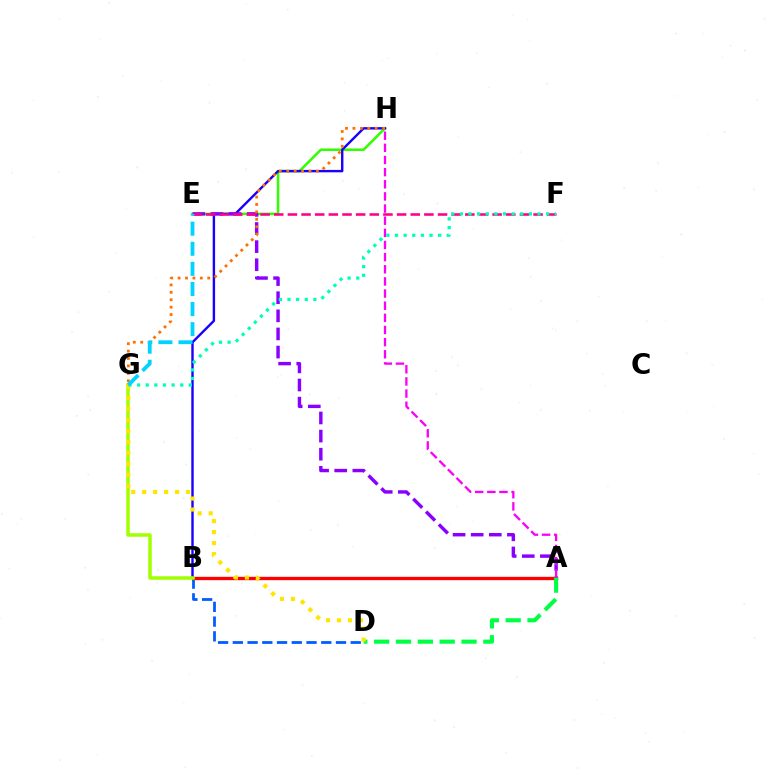{('E', 'H'): [{'color': '#31ff00', 'line_style': 'solid', 'thickness': 1.82}], ('B', 'H'): [{'color': '#1900ff', 'line_style': 'solid', 'thickness': 1.73}], ('B', 'D'): [{'color': '#005dff', 'line_style': 'dashed', 'thickness': 2.0}], ('A', 'B'): [{'color': '#ff0000', 'line_style': 'solid', 'thickness': 2.41}], ('A', 'E'): [{'color': '#8a00ff', 'line_style': 'dashed', 'thickness': 2.46}], ('B', 'G'): [{'color': '#a2ff00', 'line_style': 'solid', 'thickness': 2.52}], ('G', 'H'): [{'color': '#ff7000', 'line_style': 'dotted', 'thickness': 2.02}], ('A', 'D'): [{'color': '#00ff45', 'line_style': 'dashed', 'thickness': 2.97}], ('D', 'G'): [{'color': '#ffe600', 'line_style': 'dotted', 'thickness': 2.98}], ('A', 'H'): [{'color': '#fa00f9', 'line_style': 'dashed', 'thickness': 1.65}], ('E', 'F'): [{'color': '#ff0088', 'line_style': 'dashed', 'thickness': 1.85}], ('F', 'G'): [{'color': '#00ffbb', 'line_style': 'dotted', 'thickness': 2.34}], ('E', 'G'): [{'color': '#00d3ff', 'line_style': 'dashed', 'thickness': 2.73}]}